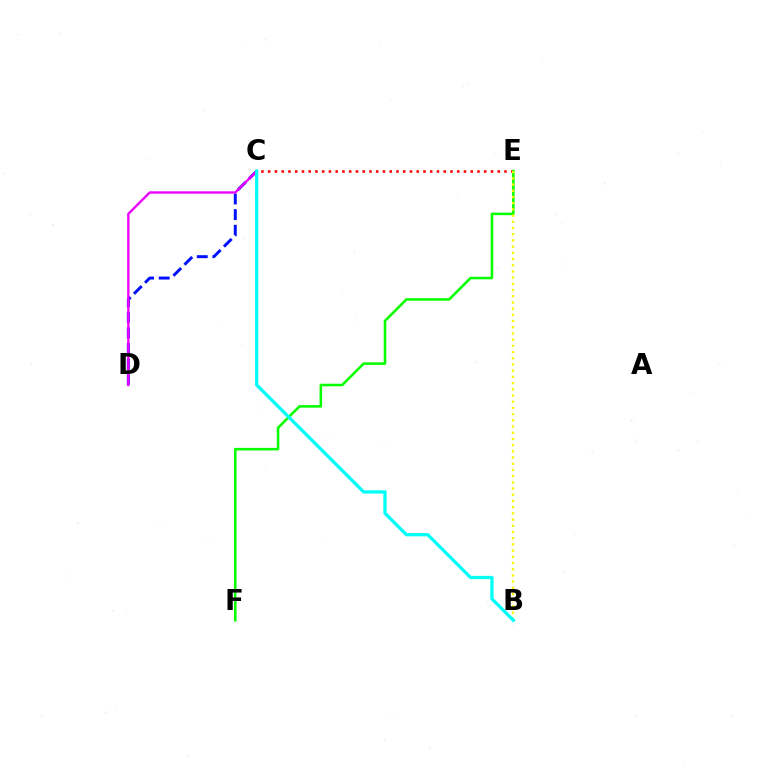{('C', 'D'): [{'color': '#0010ff', 'line_style': 'dashed', 'thickness': 2.12}, {'color': '#ee00ff', 'line_style': 'solid', 'thickness': 1.7}], ('C', 'E'): [{'color': '#ff0000', 'line_style': 'dotted', 'thickness': 1.83}], ('E', 'F'): [{'color': '#08ff00', 'line_style': 'solid', 'thickness': 1.85}], ('B', 'E'): [{'color': '#fcf500', 'line_style': 'dotted', 'thickness': 1.69}], ('B', 'C'): [{'color': '#00fff6', 'line_style': 'solid', 'thickness': 2.35}]}